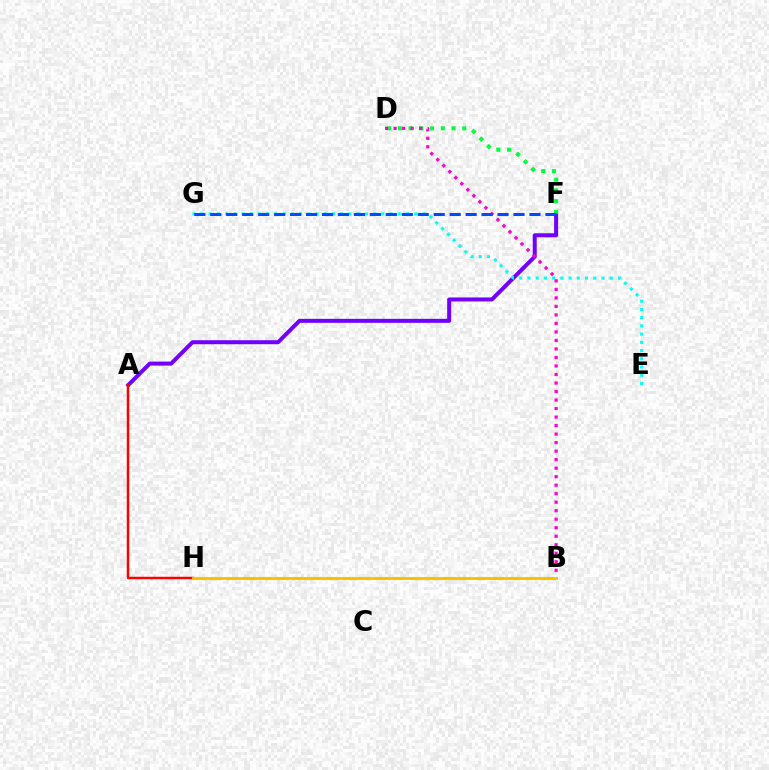{('A', 'F'): [{'color': '#7200ff', 'line_style': 'solid', 'thickness': 2.88}], ('D', 'F'): [{'color': '#00ff39', 'line_style': 'dotted', 'thickness': 2.92}], ('E', 'G'): [{'color': '#00fff6', 'line_style': 'dotted', 'thickness': 2.23}], ('B', 'D'): [{'color': '#ff00cf', 'line_style': 'dotted', 'thickness': 2.31}], ('F', 'G'): [{'color': '#004bff', 'line_style': 'dashed', 'thickness': 2.17}], ('B', 'H'): [{'color': '#84ff00', 'line_style': 'dashed', 'thickness': 2.26}, {'color': '#ffbd00', 'line_style': 'solid', 'thickness': 2.04}], ('A', 'H'): [{'color': '#ff0000', 'line_style': 'solid', 'thickness': 1.77}]}